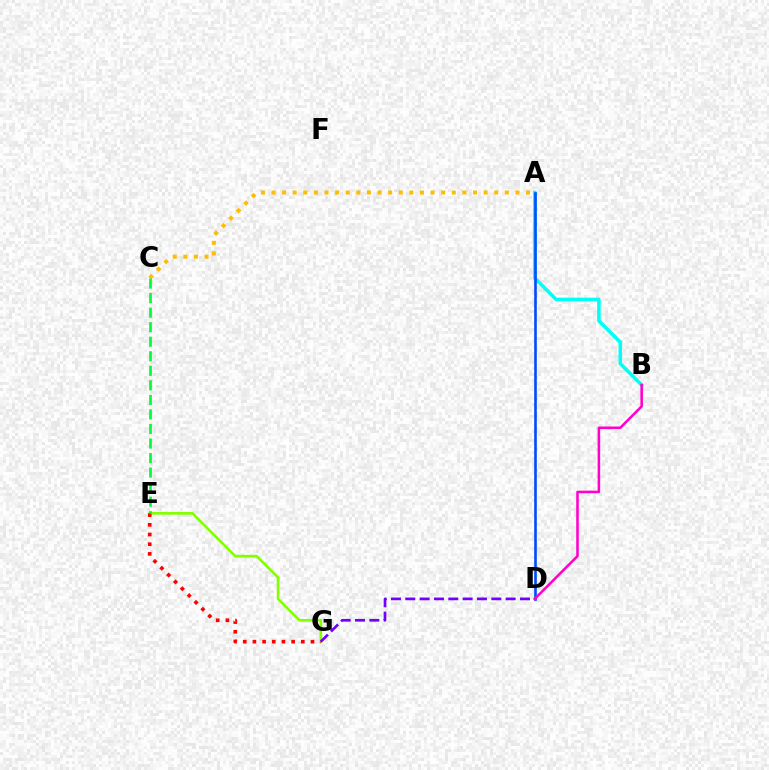{('A', 'B'): [{'color': '#00fff6', 'line_style': 'solid', 'thickness': 2.55}], ('E', 'G'): [{'color': '#84ff00', 'line_style': 'solid', 'thickness': 1.9}, {'color': '#ff0000', 'line_style': 'dotted', 'thickness': 2.63}], ('A', 'D'): [{'color': '#004bff', 'line_style': 'solid', 'thickness': 1.89}], ('A', 'C'): [{'color': '#ffbd00', 'line_style': 'dotted', 'thickness': 2.88}], ('D', 'G'): [{'color': '#7200ff', 'line_style': 'dashed', 'thickness': 1.95}], ('C', 'E'): [{'color': '#00ff39', 'line_style': 'dashed', 'thickness': 1.98}], ('B', 'D'): [{'color': '#ff00cf', 'line_style': 'solid', 'thickness': 1.84}]}